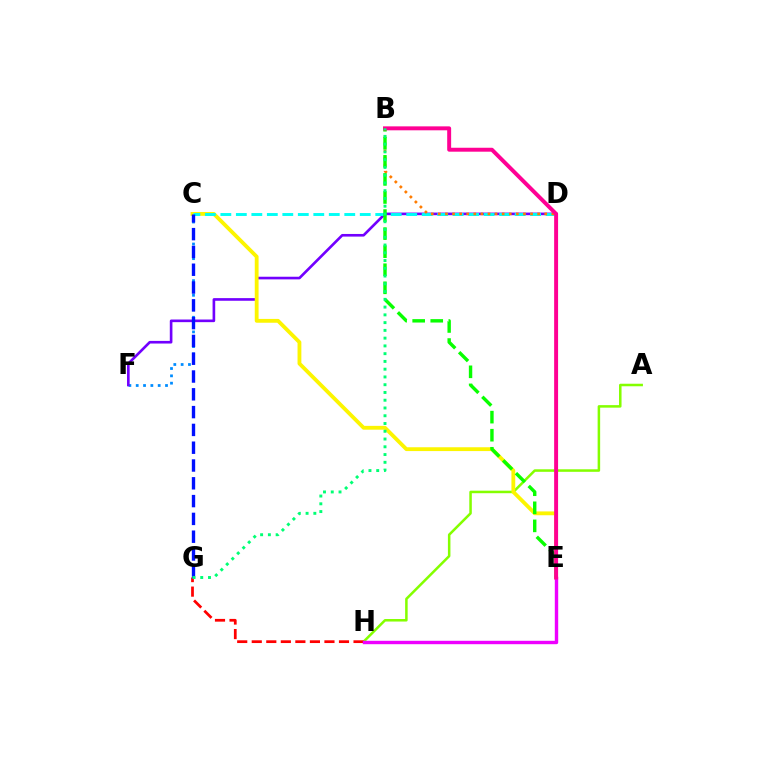{('C', 'F'): [{'color': '#008cff', 'line_style': 'dotted', 'thickness': 1.99}], ('D', 'F'): [{'color': '#7200ff', 'line_style': 'solid', 'thickness': 1.9}], ('A', 'H'): [{'color': '#84ff00', 'line_style': 'solid', 'thickness': 1.82}], ('G', 'H'): [{'color': '#ff0000', 'line_style': 'dashed', 'thickness': 1.98}], ('C', 'E'): [{'color': '#fcf500', 'line_style': 'solid', 'thickness': 2.75}], ('C', 'D'): [{'color': '#00fff6', 'line_style': 'dashed', 'thickness': 2.1}], ('B', 'D'): [{'color': '#ff7c00', 'line_style': 'dotted', 'thickness': 1.93}], ('B', 'E'): [{'color': '#08ff00', 'line_style': 'dashed', 'thickness': 2.45}, {'color': '#ff0094', 'line_style': 'solid', 'thickness': 2.84}], ('E', 'H'): [{'color': '#ee00ff', 'line_style': 'solid', 'thickness': 2.45}], ('C', 'G'): [{'color': '#0010ff', 'line_style': 'dashed', 'thickness': 2.42}], ('B', 'G'): [{'color': '#00ff74', 'line_style': 'dotted', 'thickness': 2.11}]}